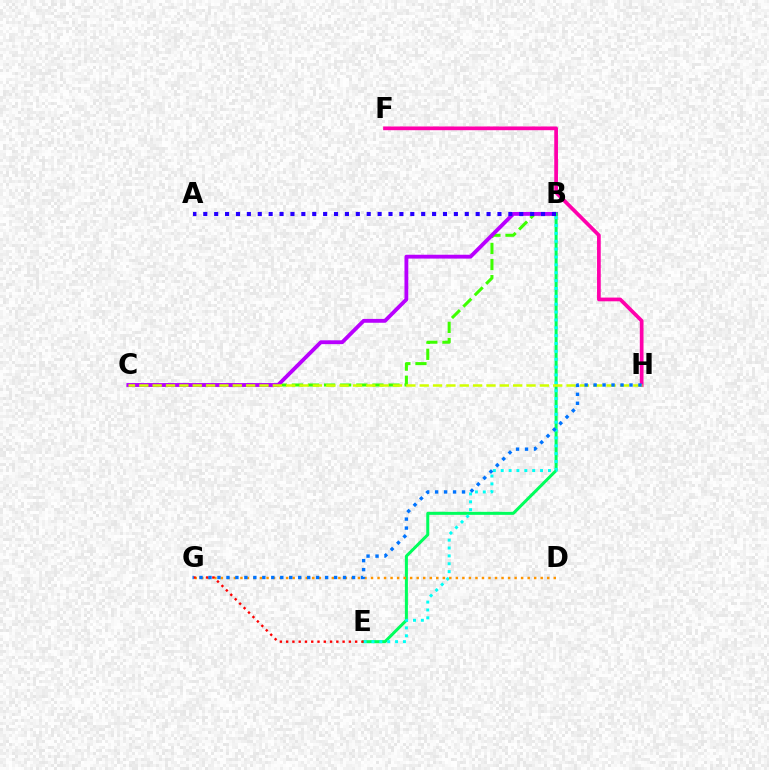{('B', 'C'): [{'color': '#3dff00', 'line_style': 'dashed', 'thickness': 2.19}, {'color': '#b900ff', 'line_style': 'solid', 'thickness': 2.77}], ('F', 'H'): [{'color': '#ff00ac', 'line_style': 'solid', 'thickness': 2.67}], ('B', 'E'): [{'color': '#00ff5c', 'line_style': 'solid', 'thickness': 2.18}, {'color': '#00fff6', 'line_style': 'dotted', 'thickness': 2.14}], ('C', 'H'): [{'color': '#d1ff00', 'line_style': 'dashed', 'thickness': 1.81}], ('D', 'G'): [{'color': '#ff9400', 'line_style': 'dotted', 'thickness': 1.77}], ('E', 'G'): [{'color': '#ff0000', 'line_style': 'dotted', 'thickness': 1.7}], ('G', 'H'): [{'color': '#0074ff', 'line_style': 'dotted', 'thickness': 2.44}], ('A', 'B'): [{'color': '#2500ff', 'line_style': 'dotted', 'thickness': 2.96}]}